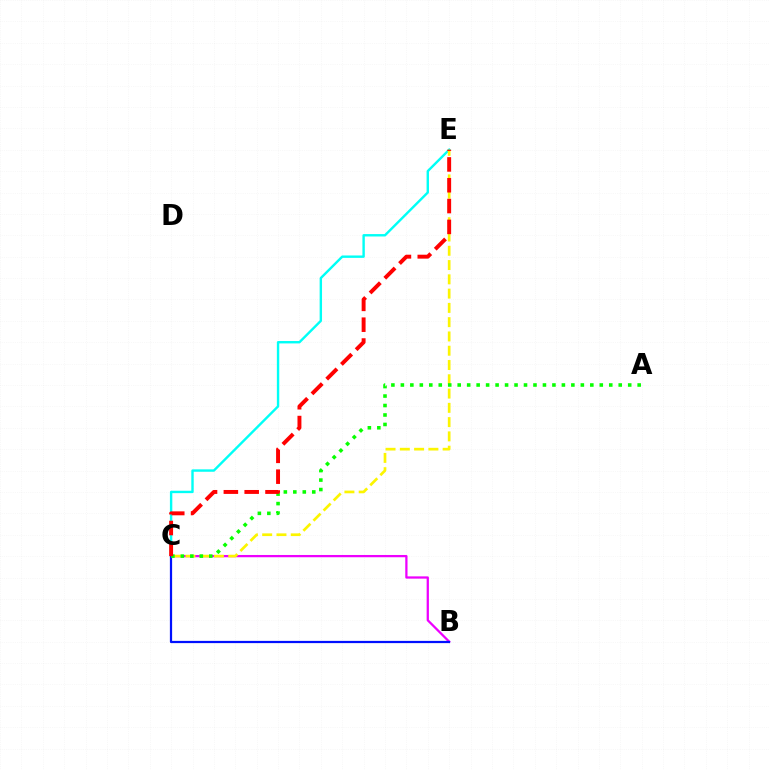{('C', 'E'): [{'color': '#00fff6', 'line_style': 'solid', 'thickness': 1.73}, {'color': '#fcf500', 'line_style': 'dashed', 'thickness': 1.94}, {'color': '#ff0000', 'line_style': 'dashed', 'thickness': 2.83}], ('B', 'C'): [{'color': '#ee00ff', 'line_style': 'solid', 'thickness': 1.63}, {'color': '#0010ff', 'line_style': 'solid', 'thickness': 1.6}], ('A', 'C'): [{'color': '#08ff00', 'line_style': 'dotted', 'thickness': 2.57}]}